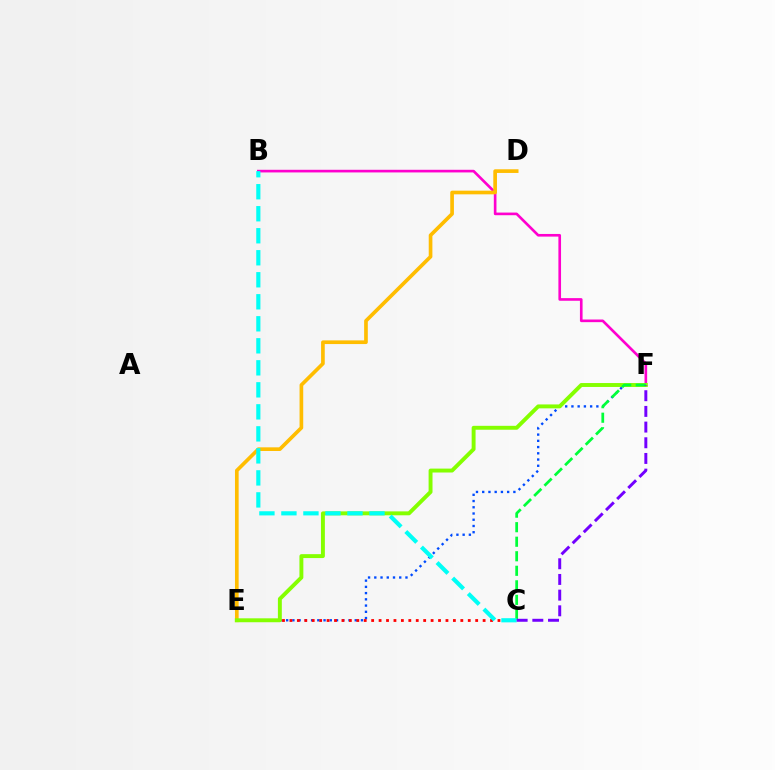{('B', 'F'): [{'color': '#ff00cf', 'line_style': 'solid', 'thickness': 1.9}], ('E', 'F'): [{'color': '#004bff', 'line_style': 'dotted', 'thickness': 1.69}, {'color': '#84ff00', 'line_style': 'solid', 'thickness': 2.82}], ('D', 'E'): [{'color': '#ffbd00', 'line_style': 'solid', 'thickness': 2.64}], ('C', 'E'): [{'color': '#ff0000', 'line_style': 'dotted', 'thickness': 2.02}], ('C', 'F'): [{'color': '#00ff39', 'line_style': 'dashed', 'thickness': 1.97}, {'color': '#7200ff', 'line_style': 'dashed', 'thickness': 2.13}], ('B', 'C'): [{'color': '#00fff6', 'line_style': 'dashed', 'thickness': 2.99}]}